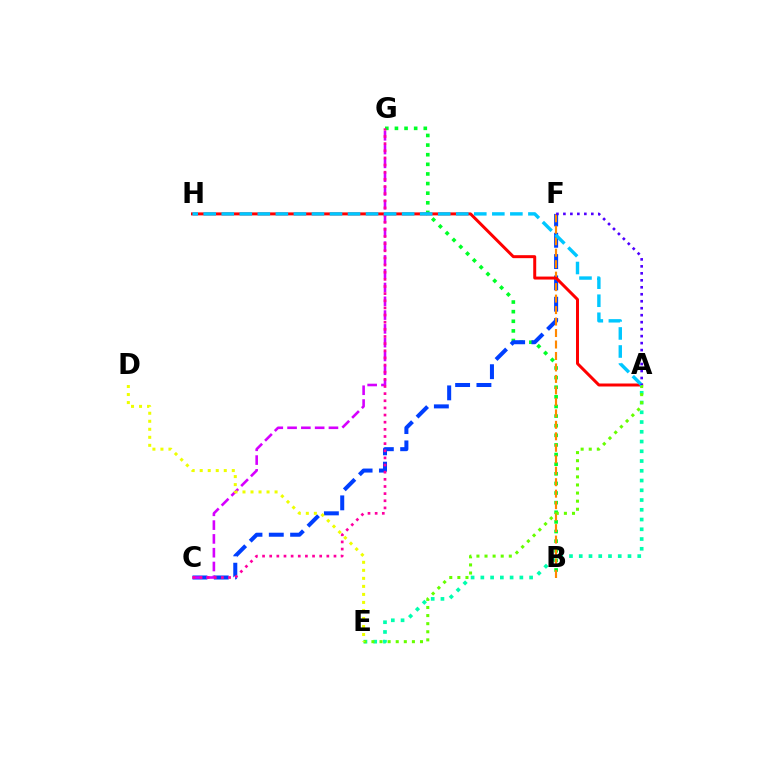{('B', 'G'): [{'color': '#00ff27', 'line_style': 'dotted', 'thickness': 2.61}], ('C', 'F'): [{'color': '#003fff', 'line_style': 'dashed', 'thickness': 2.9}], ('A', 'E'): [{'color': '#00ffaf', 'line_style': 'dotted', 'thickness': 2.65}, {'color': '#66ff00', 'line_style': 'dotted', 'thickness': 2.2}], ('B', 'F'): [{'color': '#ff8800', 'line_style': 'dashed', 'thickness': 1.56}], ('A', 'H'): [{'color': '#ff0000', 'line_style': 'solid', 'thickness': 2.15}, {'color': '#00c7ff', 'line_style': 'dashed', 'thickness': 2.45}], ('C', 'G'): [{'color': '#d600ff', 'line_style': 'dashed', 'thickness': 1.87}, {'color': '#ff00a0', 'line_style': 'dotted', 'thickness': 1.94}], ('A', 'F'): [{'color': '#4f00ff', 'line_style': 'dotted', 'thickness': 1.9}], ('D', 'E'): [{'color': '#eeff00', 'line_style': 'dotted', 'thickness': 2.18}]}